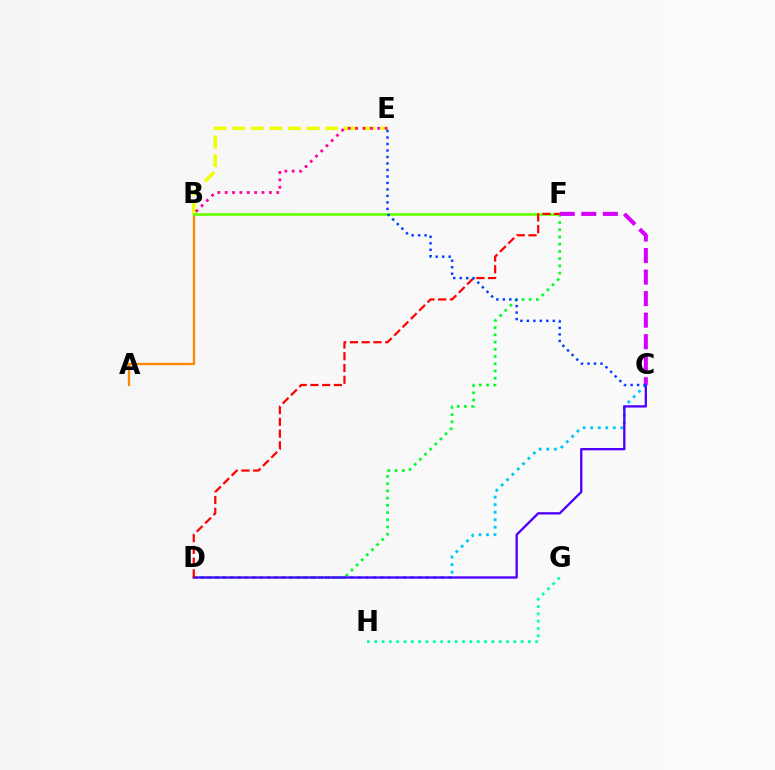{('G', 'H'): [{'color': '#00ffaf', 'line_style': 'dotted', 'thickness': 1.99}], ('C', 'D'): [{'color': '#00c7ff', 'line_style': 'dotted', 'thickness': 2.05}, {'color': '#4f00ff', 'line_style': 'solid', 'thickness': 1.68}], ('A', 'B'): [{'color': '#ff8800', 'line_style': 'solid', 'thickness': 1.63}], ('B', 'E'): [{'color': '#eeff00', 'line_style': 'dashed', 'thickness': 2.52}, {'color': '#ff00a0', 'line_style': 'dotted', 'thickness': 2.0}], ('D', 'F'): [{'color': '#00ff27', 'line_style': 'dotted', 'thickness': 1.96}, {'color': '#ff0000', 'line_style': 'dashed', 'thickness': 1.6}], ('B', 'F'): [{'color': '#66ff00', 'line_style': 'solid', 'thickness': 1.91}], ('C', 'F'): [{'color': '#d600ff', 'line_style': 'dashed', 'thickness': 2.93}], ('C', 'E'): [{'color': '#003fff', 'line_style': 'dotted', 'thickness': 1.76}]}